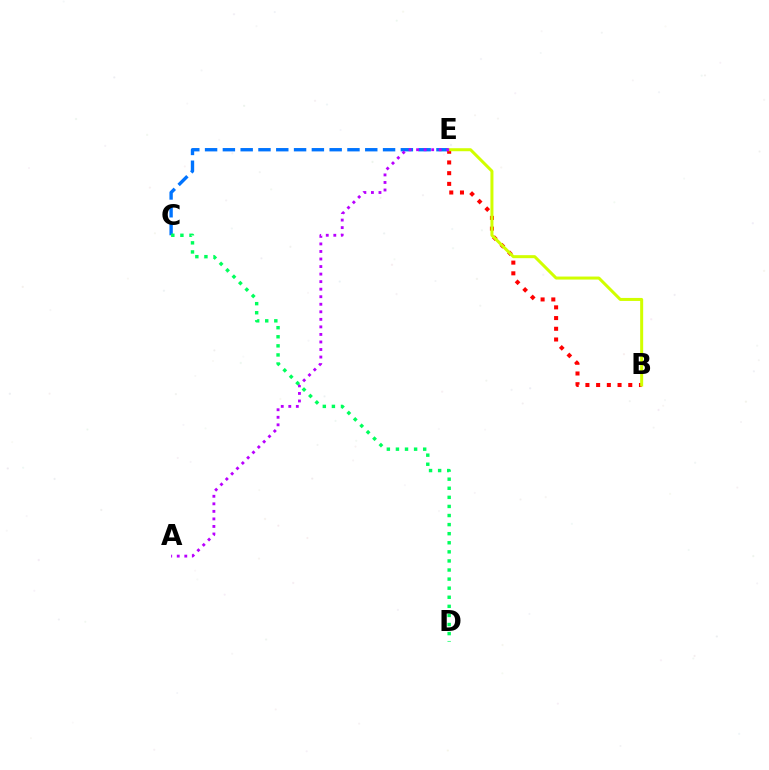{('C', 'E'): [{'color': '#0074ff', 'line_style': 'dashed', 'thickness': 2.42}], ('B', 'E'): [{'color': '#ff0000', 'line_style': 'dotted', 'thickness': 2.91}, {'color': '#d1ff00', 'line_style': 'solid', 'thickness': 2.17}], ('A', 'E'): [{'color': '#b900ff', 'line_style': 'dotted', 'thickness': 2.05}], ('C', 'D'): [{'color': '#00ff5c', 'line_style': 'dotted', 'thickness': 2.47}]}